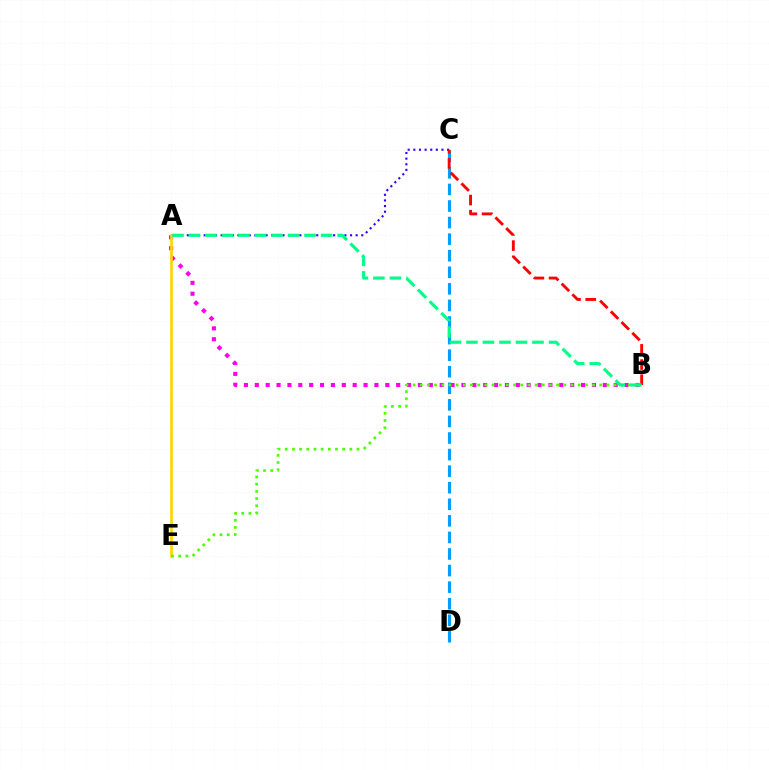{('A', 'C'): [{'color': '#3700ff', 'line_style': 'dotted', 'thickness': 1.53}], ('A', 'B'): [{'color': '#ff00ed', 'line_style': 'dotted', 'thickness': 2.95}, {'color': '#00ff86', 'line_style': 'dashed', 'thickness': 2.24}], ('C', 'D'): [{'color': '#009eff', 'line_style': 'dashed', 'thickness': 2.25}], ('A', 'E'): [{'color': '#ffd500', 'line_style': 'solid', 'thickness': 1.91}], ('B', 'C'): [{'color': '#ff0000', 'line_style': 'dashed', 'thickness': 2.06}], ('B', 'E'): [{'color': '#4fff00', 'line_style': 'dotted', 'thickness': 1.95}]}